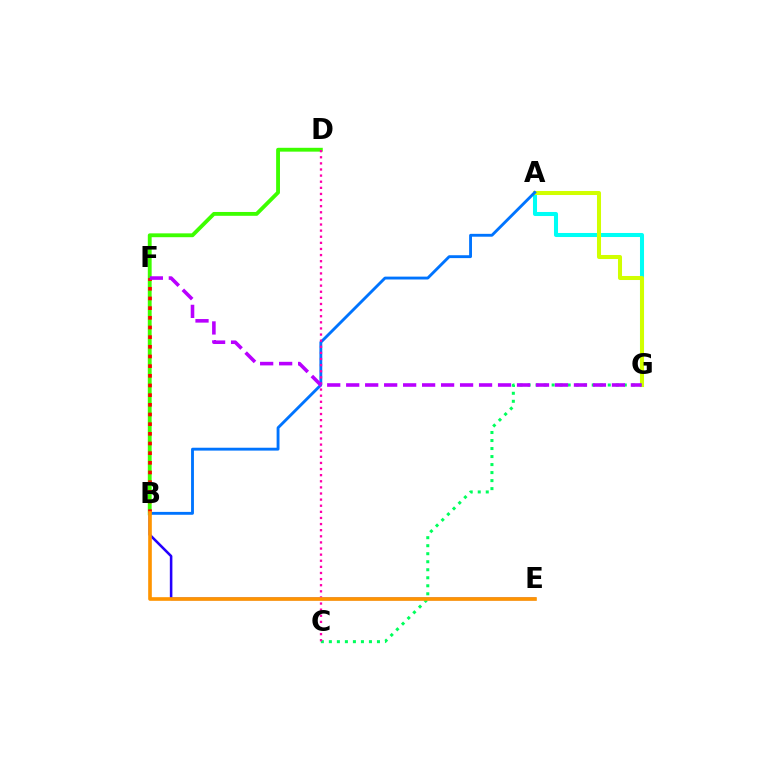{('A', 'G'): [{'color': '#00fff6', 'line_style': 'solid', 'thickness': 2.91}, {'color': '#d1ff00', 'line_style': 'solid', 'thickness': 2.91}], ('B', 'E'): [{'color': '#2500ff', 'line_style': 'solid', 'thickness': 1.84}, {'color': '#ff9400', 'line_style': 'solid', 'thickness': 2.62}], ('B', 'D'): [{'color': '#3dff00', 'line_style': 'solid', 'thickness': 2.77}], ('C', 'G'): [{'color': '#00ff5c', 'line_style': 'dotted', 'thickness': 2.18}], ('A', 'B'): [{'color': '#0074ff', 'line_style': 'solid', 'thickness': 2.07}], ('C', 'D'): [{'color': '#ff00ac', 'line_style': 'dotted', 'thickness': 1.66}], ('B', 'F'): [{'color': '#ff0000', 'line_style': 'dotted', 'thickness': 2.63}], ('F', 'G'): [{'color': '#b900ff', 'line_style': 'dashed', 'thickness': 2.58}]}